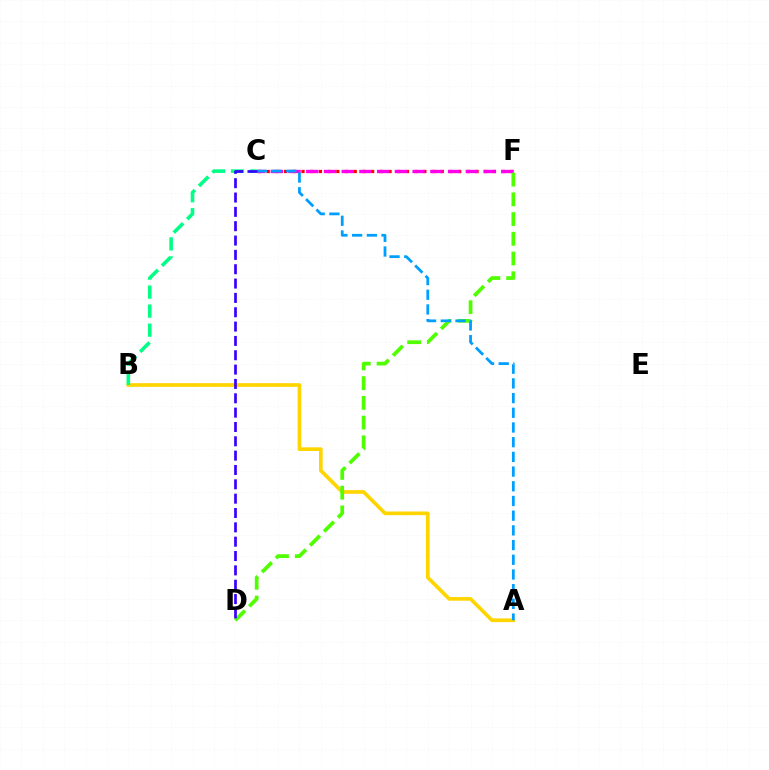{('A', 'B'): [{'color': '#ffd500', 'line_style': 'solid', 'thickness': 2.65}], ('C', 'F'): [{'color': '#ff0000', 'line_style': 'dotted', 'thickness': 2.36}, {'color': '#ff00ed', 'line_style': 'dashed', 'thickness': 2.41}], ('D', 'F'): [{'color': '#4fff00', 'line_style': 'dashed', 'thickness': 2.68}], ('B', 'C'): [{'color': '#00ff86', 'line_style': 'dashed', 'thickness': 2.58}], ('A', 'C'): [{'color': '#009eff', 'line_style': 'dashed', 'thickness': 2.0}], ('C', 'D'): [{'color': '#3700ff', 'line_style': 'dashed', 'thickness': 1.95}]}